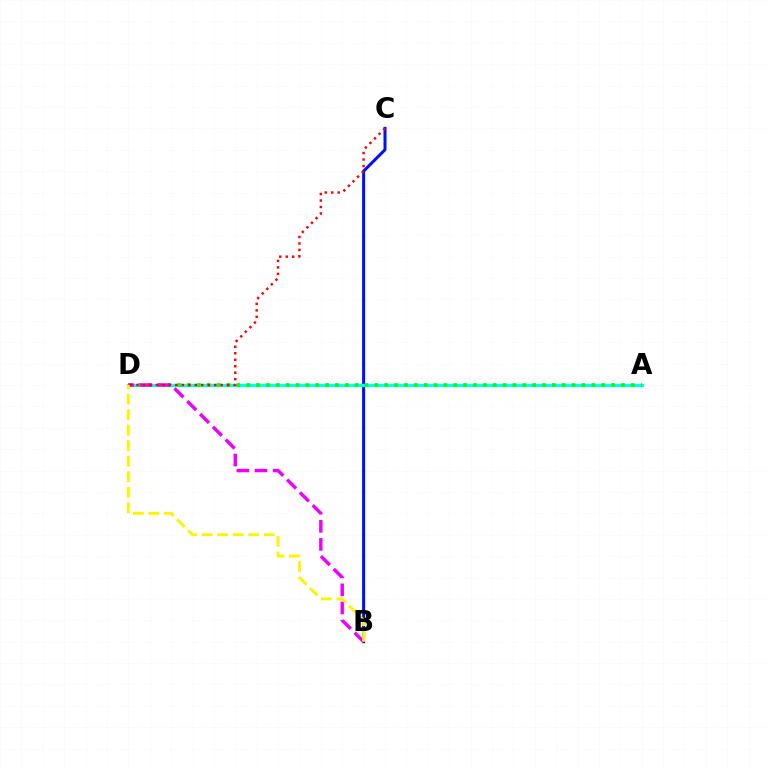{('B', 'C'): [{'color': '#0010ff', 'line_style': 'solid', 'thickness': 2.17}], ('A', 'D'): [{'color': '#00fff6', 'line_style': 'solid', 'thickness': 2.31}, {'color': '#08ff00', 'line_style': 'dotted', 'thickness': 2.68}], ('B', 'D'): [{'color': '#ee00ff', 'line_style': 'dashed', 'thickness': 2.46}, {'color': '#fcf500', 'line_style': 'dashed', 'thickness': 2.11}], ('C', 'D'): [{'color': '#ff0000', 'line_style': 'dotted', 'thickness': 1.76}]}